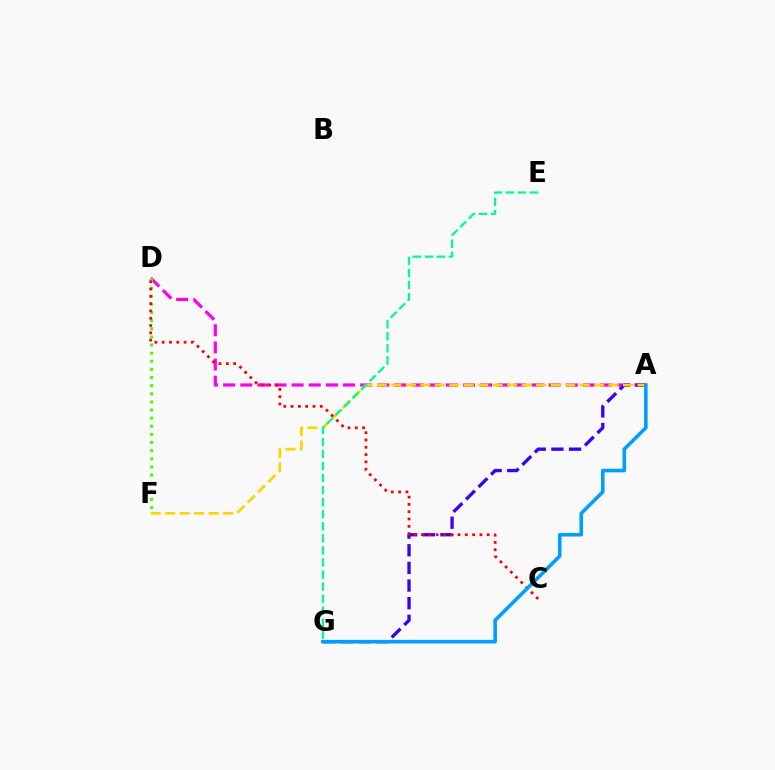{('A', 'D'): [{'color': '#ff00ed', 'line_style': 'dashed', 'thickness': 2.33}], ('A', 'G'): [{'color': '#3700ff', 'line_style': 'dashed', 'thickness': 2.4}, {'color': '#009eff', 'line_style': 'solid', 'thickness': 2.59}], ('A', 'F'): [{'color': '#ffd500', 'line_style': 'dashed', 'thickness': 1.97}], ('D', 'F'): [{'color': '#4fff00', 'line_style': 'dotted', 'thickness': 2.21}], ('C', 'D'): [{'color': '#ff0000', 'line_style': 'dotted', 'thickness': 1.98}], ('E', 'G'): [{'color': '#00ff86', 'line_style': 'dashed', 'thickness': 1.64}]}